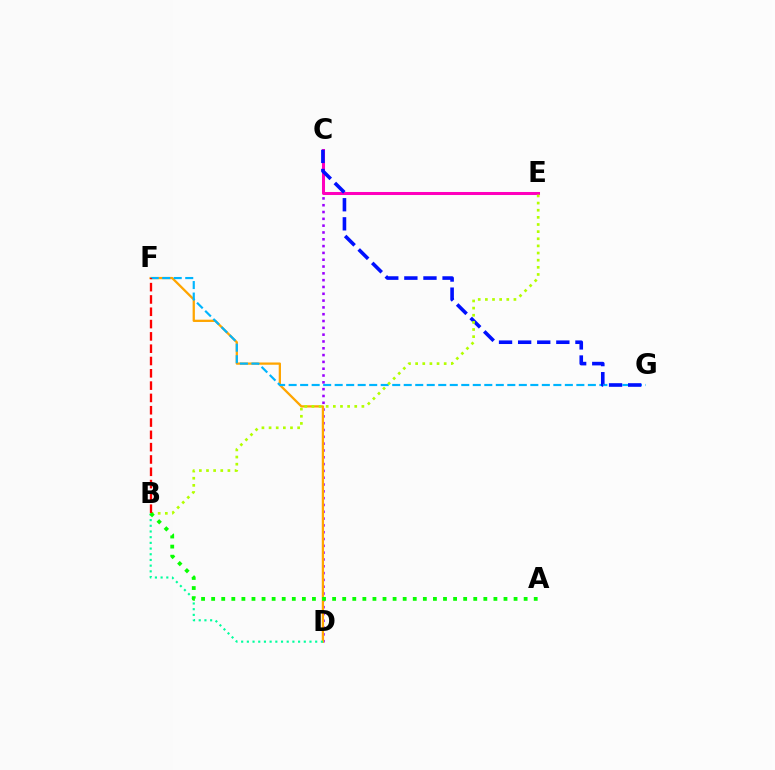{('C', 'D'): [{'color': '#9b00ff', 'line_style': 'dotted', 'thickness': 1.85}], ('D', 'F'): [{'color': '#ffa500', 'line_style': 'solid', 'thickness': 1.64}], ('F', 'G'): [{'color': '#00b5ff', 'line_style': 'dashed', 'thickness': 1.56}], ('C', 'E'): [{'color': '#ff00bd', 'line_style': 'solid', 'thickness': 2.18}], ('C', 'G'): [{'color': '#0010ff', 'line_style': 'dashed', 'thickness': 2.59}], ('B', 'E'): [{'color': '#b3ff00', 'line_style': 'dotted', 'thickness': 1.94}], ('B', 'D'): [{'color': '#00ff9d', 'line_style': 'dotted', 'thickness': 1.55}], ('A', 'B'): [{'color': '#08ff00', 'line_style': 'dotted', 'thickness': 2.74}], ('B', 'F'): [{'color': '#ff0000', 'line_style': 'dashed', 'thickness': 1.67}]}